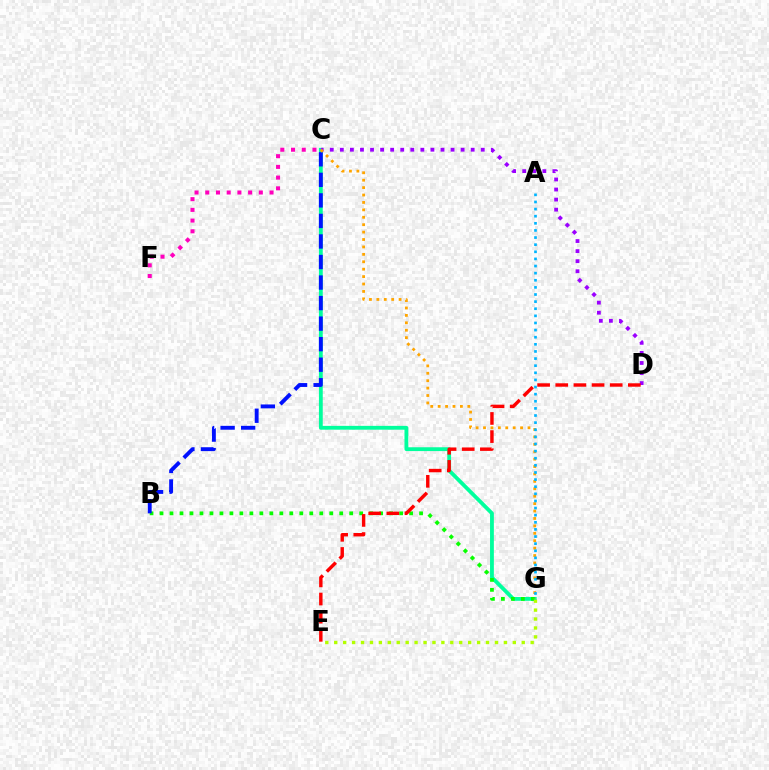{('C', 'F'): [{'color': '#ff00bd', 'line_style': 'dotted', 'thickness': 2.91}], ('C', 'G'): [{'color': '#00ff9d', 'line_style': 'solid', 'thickness': 2.75}, {'color': '#ffa500', 'line_style': 'dotted', 'thickness': 2.01}], ('B', 'G'): [{'color': '#08ff00', 'line_style': 'dotted', 'thickness': 2.71}], ('C', 'D'): [{'color': '#9b00ff', 'line_style': 'dotted', 'thickness': 2.73}], ('D', 'E'): [{'color': '#ff0000', 'line_style': 'dashed', 'thickness': 2.47}], ('E', 'G'): [{'color': '#b3ff00', 'line_style': 'dotted', 'thickness': 2.43}], ('B', 'C'): [{'color': '#0010ff', 'line_style': 'dashed', 'thickness': 2.79}], ('A', 'G'): [{'color': '#00b5ff', 'line_style': 'dotted', 'thickness': 1.93}]}